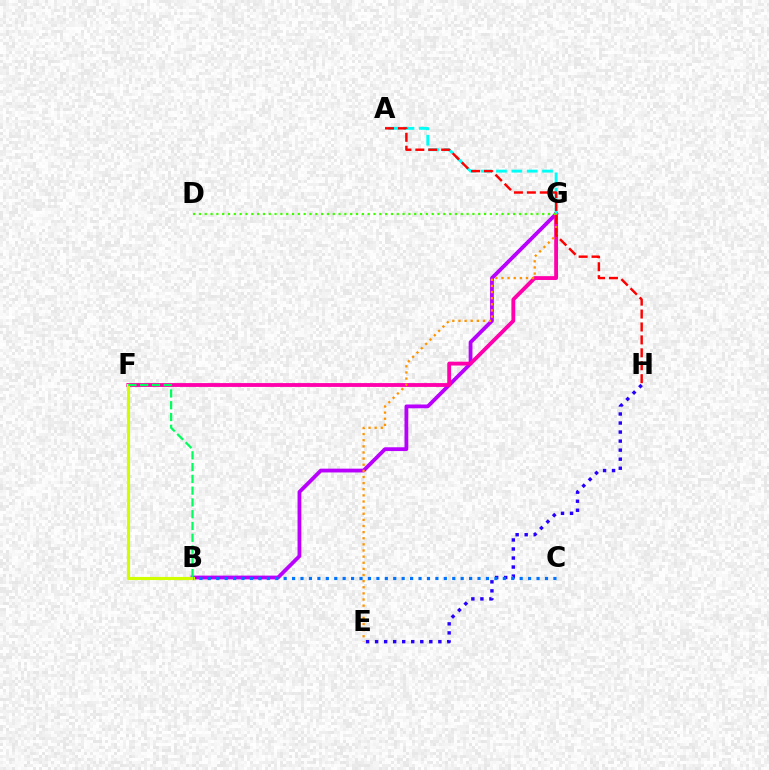{('B', 'G'): [{'color': '#b900ff', 'line_style': 'solid', 'thickness': 2.73}], ('F', 'G'): [{'color': '#ff00ac', 'line_style': 'solid', 'thickness': 2.76}], ('A', 'G'): [{'color': '#00fff6', 'line_style': 'dashed', 'thickness': 2.08}], ('E', 'G'): [{'color': '#ff9400', 'line_style': 'dotted', 'thickness': 1.66}], ('E', 'H'): [{'color': '#2500ff', 'line_style': 'dotted', 'thickness': 2.46}], ('B', 'F'): [{'color': '#d1ff00', 'line_style': 'solid', 'thickness': 2.26}, {'color': '#00ff5c', 'line_style': 'dashed', 'thickness': 1.6}], ('A', 'H'): [{'color': '#ff0000', 'line_style': 'dashed', 'thickness': 1.76}], ('B', 'C'): [{'color': '#0074ff', 'line_style': 'dotted', 'thickness': 2.29}], ('D', 'G'): [{'color': '#3dff00', 'line_style': 'dotted', 'thickness': 1.58}]}